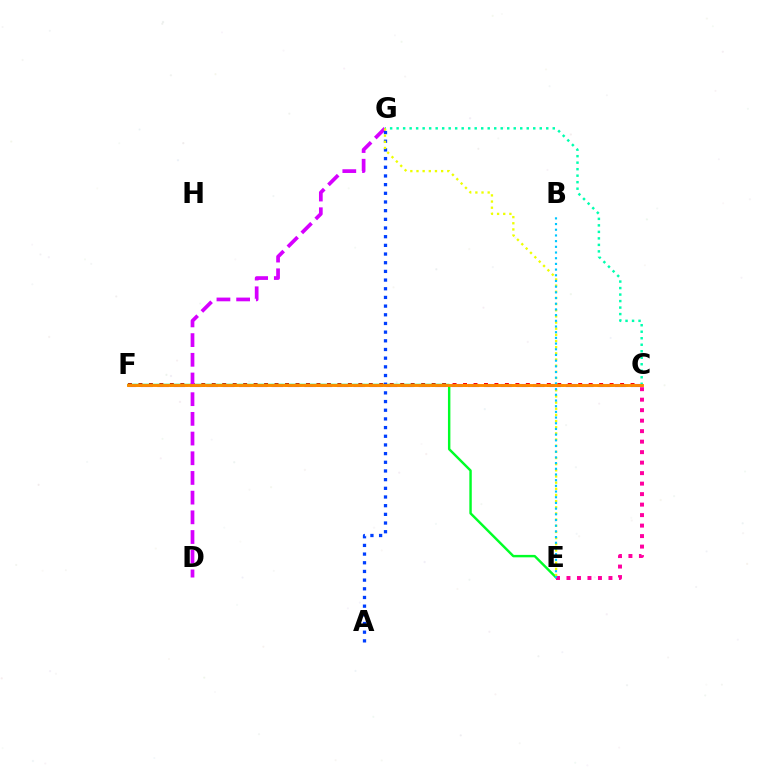{('C', 'F'): [{'color': '#ff0000', 'line_style': 'dotted', 'thickness': 2.84}, {'color': '#4f00ff', 'line_style': 'dashed', 'thickness': 2.22}, {'color': '#66ff00', 'line_style': 'dotted', 'thickness': 1.93}, {'color': '#ff8800', 'line_style': 'solid', 'thickness': 2.08}], ('E', 'F'): [{'color': '#00ff27', 'line_style': 'solid', 'thickness': 1.75}], ('D', 'G'): [{'color': '#d600ff', 'line_style': 'dashed', 'thickness': 2.68}], ('C', 'E'): [{'color': '#ff00a0', 'line_style': 'dotted', 'thickness': 2.85}], ('A', 'G'): [{'color': '#003fff', 'line_style': 'dotted', 'thickness': 2.36}], ('C', 'G'): [{'color': '#00ffaf', 'line_style': 'dotted', 'thickness': 1.77}], ('E', 'G'): [{'color': '#eeff00', 'line_style': 'dotted', 'thickness': 1.67}], ('B', 'E'): [{'color': '#00c7ff', 'line_style': 'dotted', 'thickness': 1.55}]}